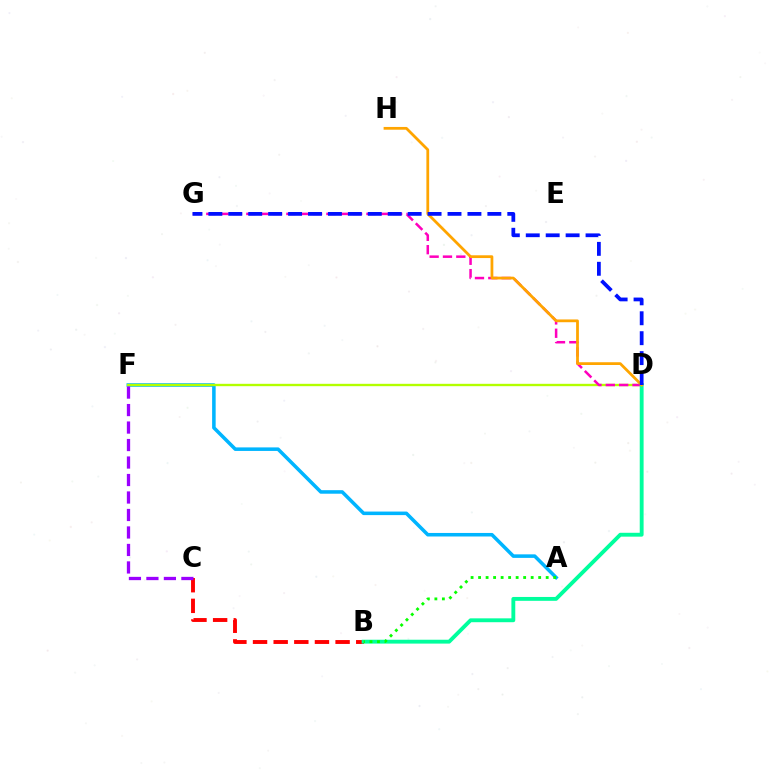{('B', 'C'): [{'color': '#ff0000', 'line_style': 'dashed', 'thickness': 2.8}], ('A', 'F'): [{'color': '#00b5ff', 'line_style': 'solid', 'thickness': 2.55}], ('D', 'F'): [{'color': '#b3ff00', 'line_style': 'solid', 'thickness': 1.71}], ('D', 'G'): [{'color': '#ff00bd', 'line_style': 'dashed', 'thickness': 1.81}, {'color': '#0010ff', 'line_style': 'dashed', 'thickness': 2.71}], ('C', 'F'): [{'color': '#9b00ff', 'line_style': 'dashed', 'thickness': 2.38}], ('B', 'D'): [{'color': '#00ff9d', 'line_style': 'solid', 'thickness': 2.78}], ('D', 'H'): [{'color': '#ffa500', 'line_style': 'solid', 'thickness': 1.99}], ('A', 'B'): [{'color': '#08ff00', 'line_style': 'dotted', 'thickness': 2.04}]}